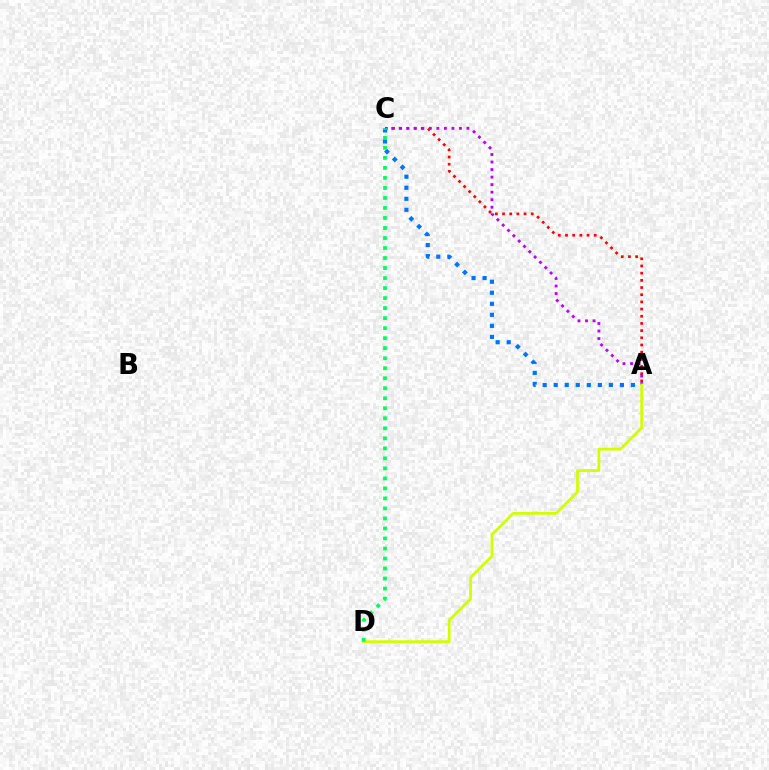{('A', 'C'): [{'color': '#ff0000', 'line_style': 'dotted', 'thickness': 1.95}, {'color': '#b900ff', 'line_style': 'dotted', 'thickness': 2.05}, {'color': '#0074ff', 'line_style': 'dotted', 'thickness': 3.0}], ('A', 'D'): [{'color': '#d1ff00', 'line_style': 'solid', 'thickness': 1.99}], ('C', 'D'): [{'color': '#00ff5c', 'line_style': 'dotted', 'thickness': 2.72}]}